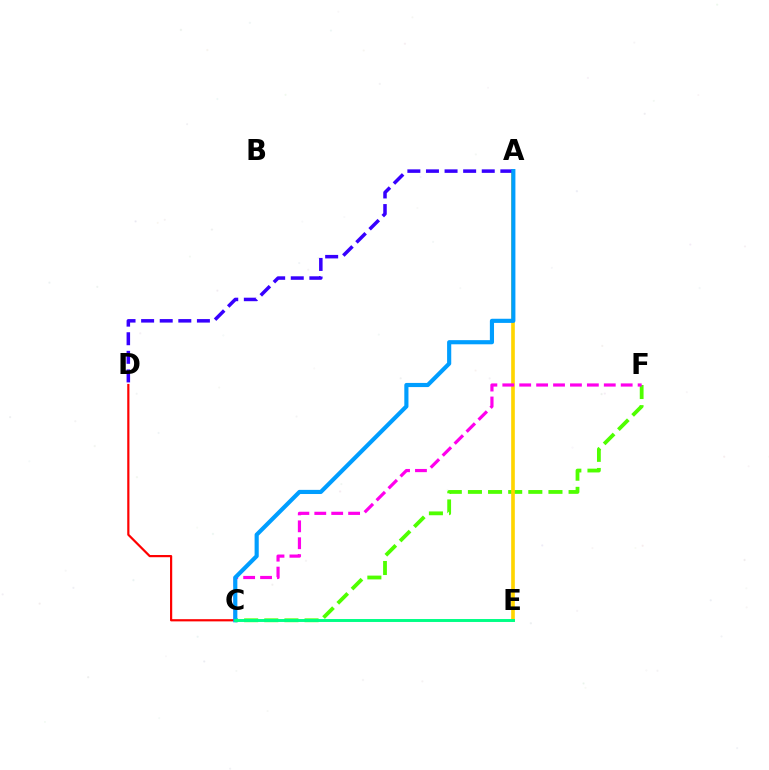{('C', 'F'): [{'color': '#4fff00', 'line_style': 'dashed', 'thickness': 2.74}, {'color': '#ff00ed', 'line_style': 'dashed', 'thickness': 2.3}], ('A', 'E'): [{'color': '#ffd500', 'line_style': 'solid', 'thickness': 2.63}], ('A', 'D'): [{'color': '#3700ff', 'line_style': 'dashed', 'thickness': 2.53}], ('C', 'D'): [{'color': '#ff0000', 'line_style': 'solid', 'thickness': 1.58}], ('A', 'C'): [{'color': '#009eff', 'line_style': 'solid', 'thickness': 2.99}], ('C', 'E'): [{'color': '#00ff86', 'line_style': 'solid', 'thickness': 2.11}]}